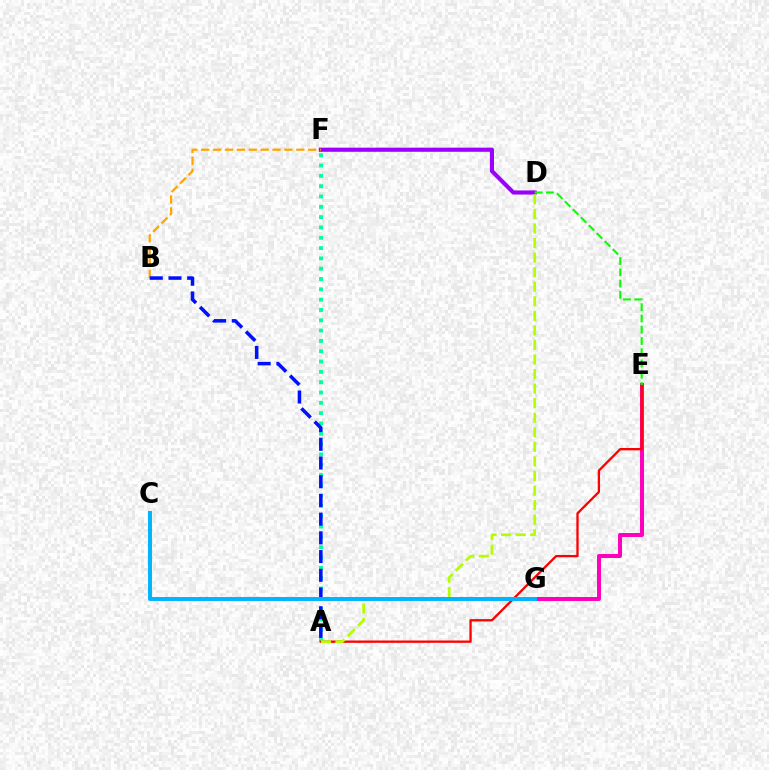{('A', 'F'): [{'color': '#00ff9d', 'line_style': 'dotted', 'thickness': 2.8}], ('E', 'G'): [{'color': '#ff00bd', 'line_style': 'solid', 'thickness': 2.86}], ('A', 'E'): [{'color': '#ff0000', 'line_style': 'solid', 'thickness': 1.66}], ('D', 'F'): [{'color': '#9b00ff', 'line_style': 'solid', 'thickness': 2.97}], ('B', 'F'): [{'color': '#ffa500', 'line_style': 'dashed', 'thickness': 1.62}], ('A', 'B'): [{'color': '#0010ff', 'line_style': 'dashed', 'thickness': 2.54}], ('A', 'D'): [{'color': '#b3ff00', 'line_style': 'dashed', 'thickness': 1.98}], ('C', 'G'): [{'color': '#00b5ff', 'line_style': 'solid', 'thickness': 2.85}], ('D', 'E'): [{'color': '#08ff00', 'line_style': 'dashed', 'thickness': 1.53}]}